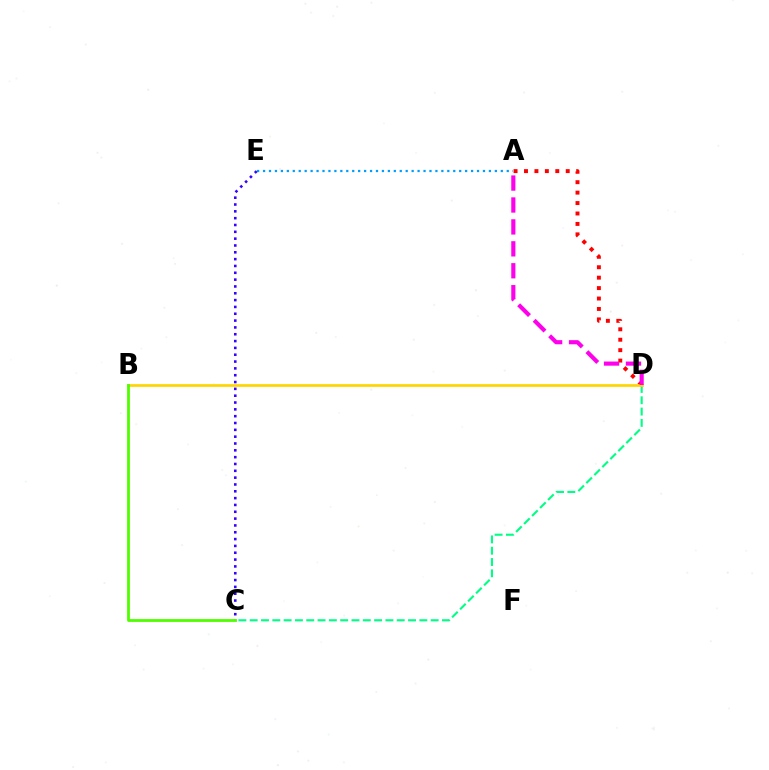{('A', 'E'): [{'color': '#009eff', 'line_style': 'dotted', 'thickness': 1.61}], ('C', 'D'): [{'color': '#00ff86', 'line_style': 'dashed', 'thickness': 1.54}], ('A', 'D'): [{'color': '#ff0000', 'line_style': 'dotted', 'thickness': 2.83}, {'color': '#ff00ed', 'line_style': 'dashed', 'thickness': 2.98}], ('B', 'D'): [{'color': '#ffd500', 'line_style': 'solid', 'thickness': 1.93}], ('C', 'E'): [{'color': '#3700ff', 'line_style': 'dotted', 'thickness': 1.86}], ('B', 'C'): [{'color': '#4fff00', 'line_style': 'solid', 'thickness': 2.02}]}